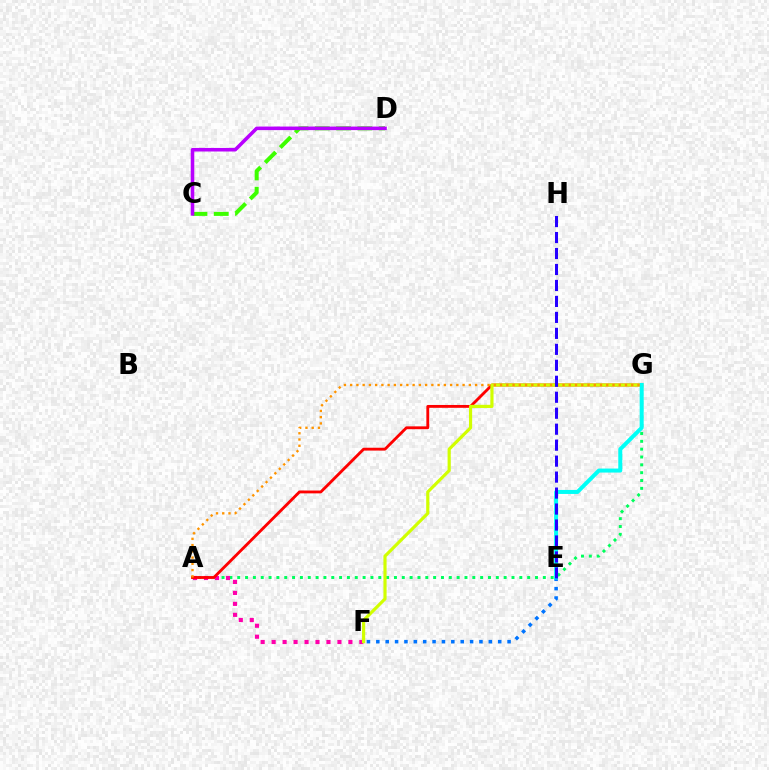{('A', 'G'): [{'color': '#00ff5c', 'line_style': 'dotted', 'thickness': 2.13}, {'color': '#ff0000', 'line_style': 'solid', 'thickness': 2.05}, {'color': '#ff9400', 'line_style': 'dotted', 'thickness': 1.7}], ('A', 'F'): [{'color': '#ff00ac', 'line_style': 'dotted', 'thickness': 2.98}], ('E', 'F'): [{'color': '#0074ff', 'line_style': 'dotted', 'thickness': 2.55}], ('C', 'D'): [{'color': '#3dff00', 'line_style': 'dashed', 'thickness': 2.89}, {'color': '#b900ff', 'line_style': 'solid', 'thickness': 2.56}], ('F', 'G'): [{'color': '#d1ff00', 'line_style': 'solid', 'thickness': 2.28}], ('E', 'G'): [{'color': '#00fff6', 'line_style': 'solid', 'thickness': 2.88}], ('E', 'H'): [{'color': '#2500ff', 'line_style': 'dashed', 'thickness': 2.17}]}